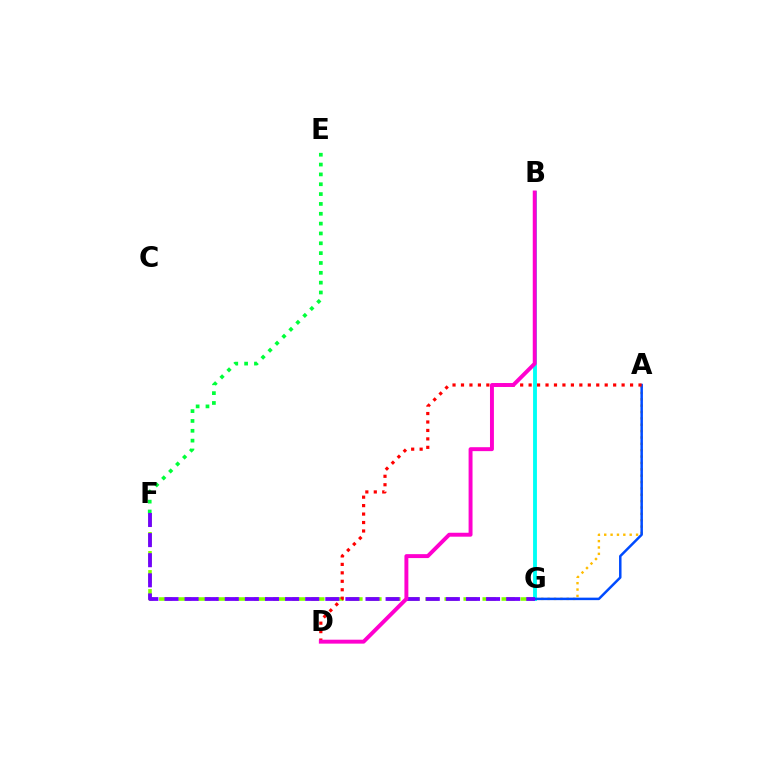{('F', 'G'): [{'color': '#84ff00', 'line_style': 'dashed', 'thickness': 2.58}, {'color': '#7200ff', 'line_style': 'dashed', 'thickness': 2.73}], ('A', 'G'): [{'color': '#ffbd00', 'line_style': 'dotted', 'thickness': 1.73}, {'color': '#004bff', 'line_style': 'solid', 'thickness': 1.8}], ('B', 'G'): [{'color': '#00fff6', 'line_style': 'solid', 'thickness': 2.77}], ('E', 'F'): [{'color': '#00ff39', 'line_style': 'dotted', 'thickness': 2.67}], ('A', 'D'): [{'color': '#ff0000', 'line_style': 'dotted', 'thickness': 2.3}], ('B', 'D'): [{'color': '#ff00cf', 'line_style': 'solid', 'thickness': 2.83}]}